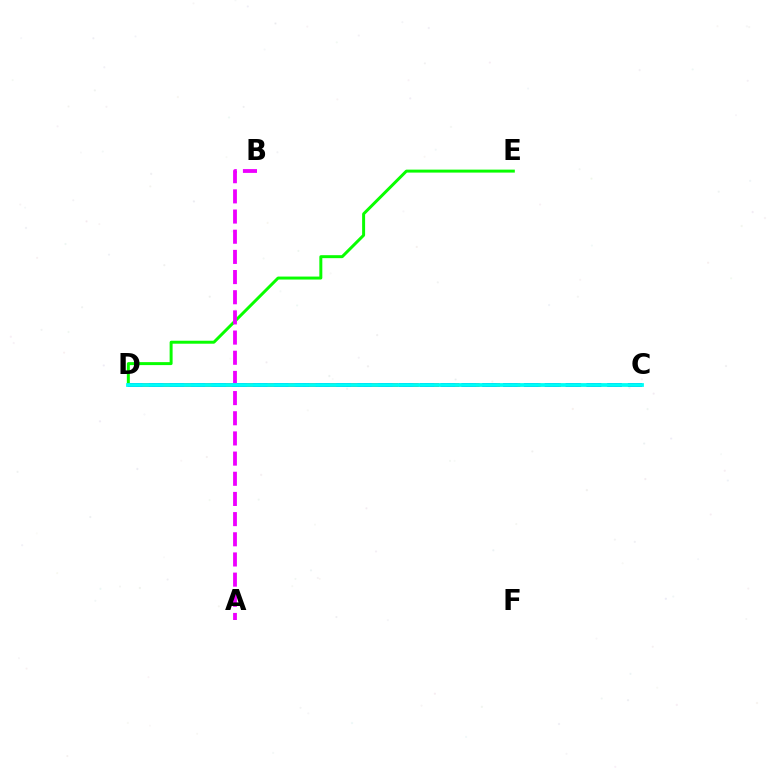{('C', 'D'): [{'color': '#ff0000', 'line_style': 'dashed', 'thickness': 2.76}, {'color': '#0010ff', 'line_style': 'dashed', 'thickness': 2.83}, {'color': '#fcf500', 'line_style': 'dotted', 'thickness': 1.51}, {'color': '#00fff6', 'line_style': 'solid', 'thickness': 2.73}], ('D', 'E'): [{'color': '#08ff00', 'line_style': 'solid', 'thickness': 2.14}], ('A', 'B'): [{'color': '#ee00ff', 'line_style': 'dashed', 'thickness': 2.74}]}